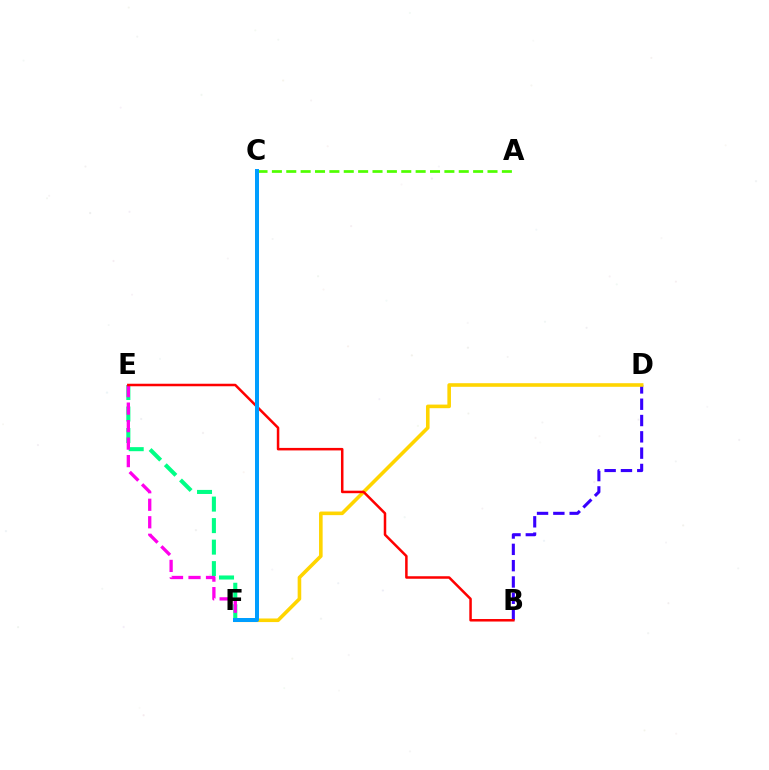{('B', 'D'): [{'color': '#3700ff', 'line_style': 'dashed', 'thickness': 2.22}], ('E', 'F'): [{'color': '#00ff86', 'line_style': 'dashed', 'thickness': 2.92}, {'color': '#ff00ed', 'line_style': 'dashed', 'thickness': 2.38}], ('A', 'C'): [{'color': '#4fff00', 'line_style': 'dashed', 'thickness': 1.95}], ('D', 'F'): [{'color': '#ffd500', 'line_style': 'solid', 'thickness': 2.59}], ('B', 'E'): [{'color': '#ff0000', 'line_style': 'solid', 'thickness': 1.81}], ('C', 'F'): [{'color': '#009eff', 'line_style': 'solid', 'thickness': 2.88}]}